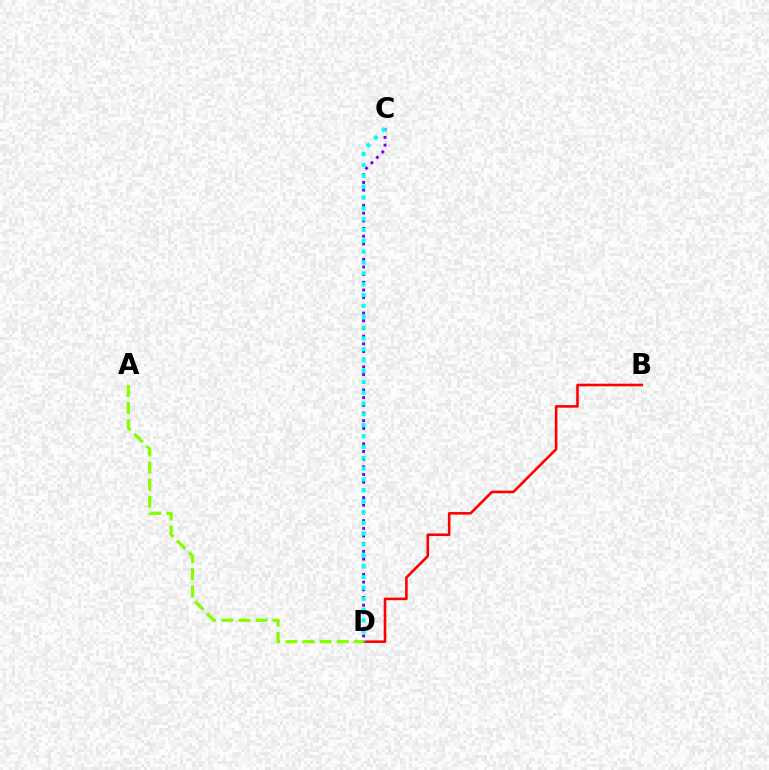{('B', 'D'): [{'color': '#ff0000', 'line_style': 'solid', 'thickness': 1.86}], ('C', 'D'): [{'color': '#7200ff', 'line_style': 'dotted', 'thickness': 2.09}, {'color': '#00fff6', 'line_style': 'dotted', 'thickness': 2.95}], ('A', 'D'): [{'color': '#84ff00', 'line_style': 'dashed', 'thickness': 2.32}]}